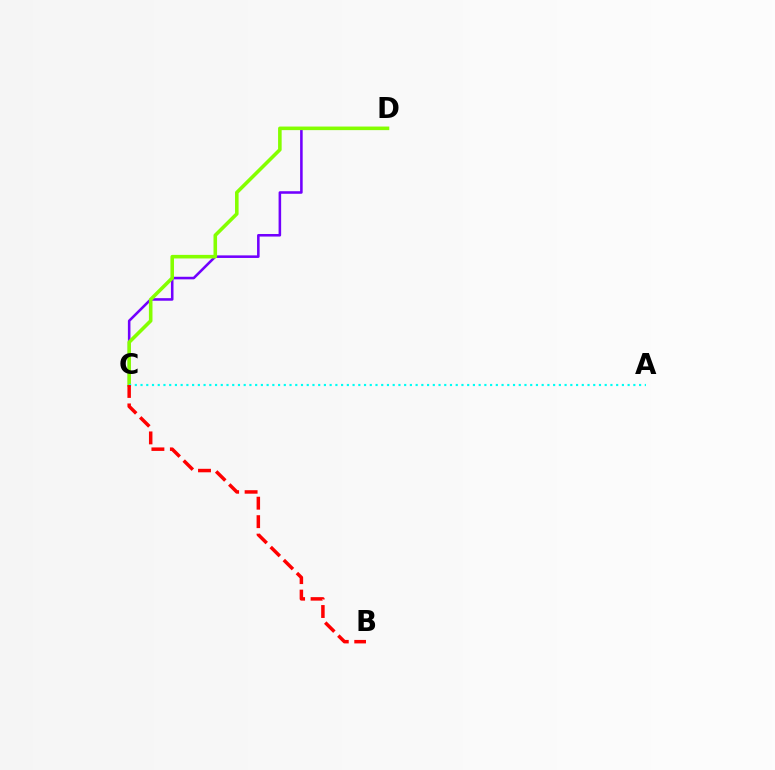{('C', 'D'): [{'color': '#7200ff', 'line_style': 'solid', 'thickness': 1.85}, {'color': '#84ff00', 'line_style': 'solid', 'thickness': 2.57}], ('A', 'C'): [{'color': '#00fff6', 'line_style': 'dotted', 'thickness': 1.56}], ('B', 'C'): [{'color': '#ff0000', 'line_style': 'dashed', 'thickness': 2.51}]}